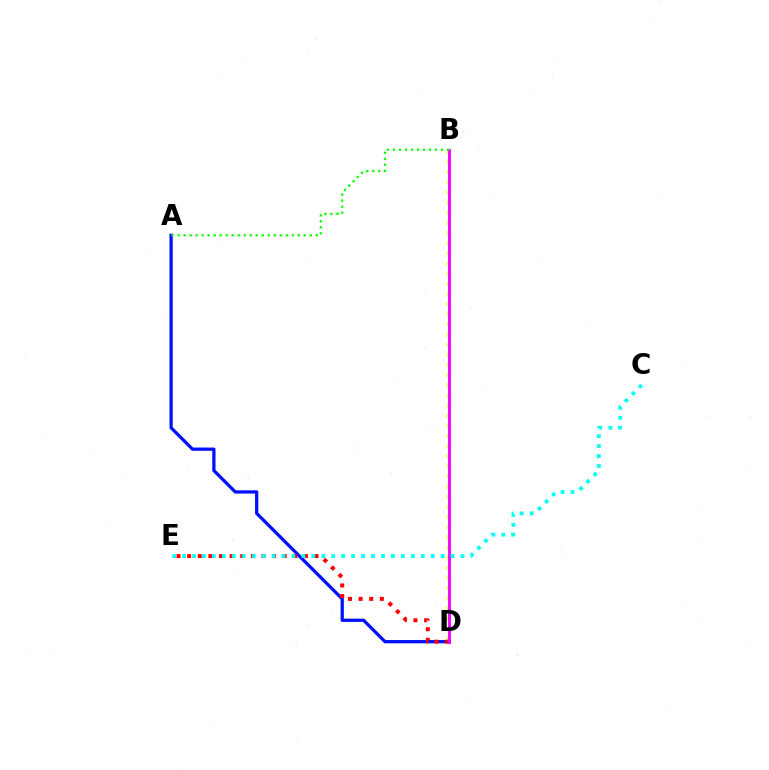{('B', 'D'): [{'color': '#fcf500', 'line_style': 'dotted', 'thickness': 2.76}, {'color': '#ee00ff', 'line_style': 'solid', 'thickness': 2.04}], ('A', 'D'): [{'color': '#0010ff', 'line_style': 'solid', 'thickness': 2.34}], ('D', 'E'): [{'color': '#ff0000', 'line_style': 'dotted', 'thickness': 2.88}], ('A', 'B'): [{'color': '#08ff00', 'line_style': 'dotted', 'thickness': 1.63}], ('C', 'E'): [{'color': '#00fff6', 'line_style': 'dotted', 'thickness': 2.7}]}